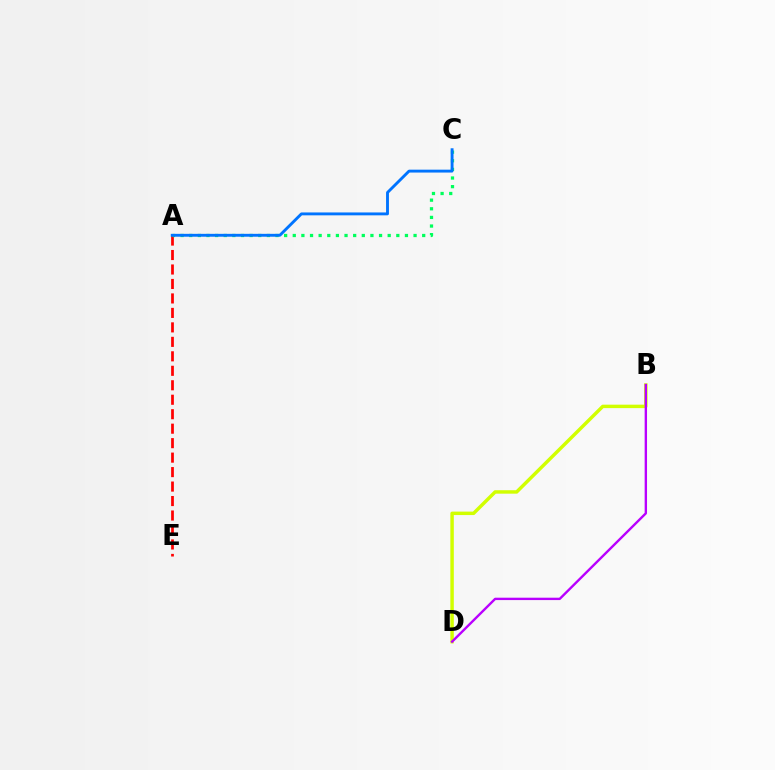{('B', 'D'): [{'color': '#d1ff00', 'line_style': 'solid', 'thickness': 2.49}, {'color': '#b900ff', 'line_style': 'solid', 'thickness': 1.71}], ('A', 'E'): [{'color': '#ff0000', 'line_style': 'dashed', 'thickness': 1.97}], ('A', 'C'): [{'color': '#00ff5c', 'line_style': 'dotted', 'thickness': 2.34}, {'color': '#0074ff', 'line_style': 'solid', 'thickness': 2.08}]}